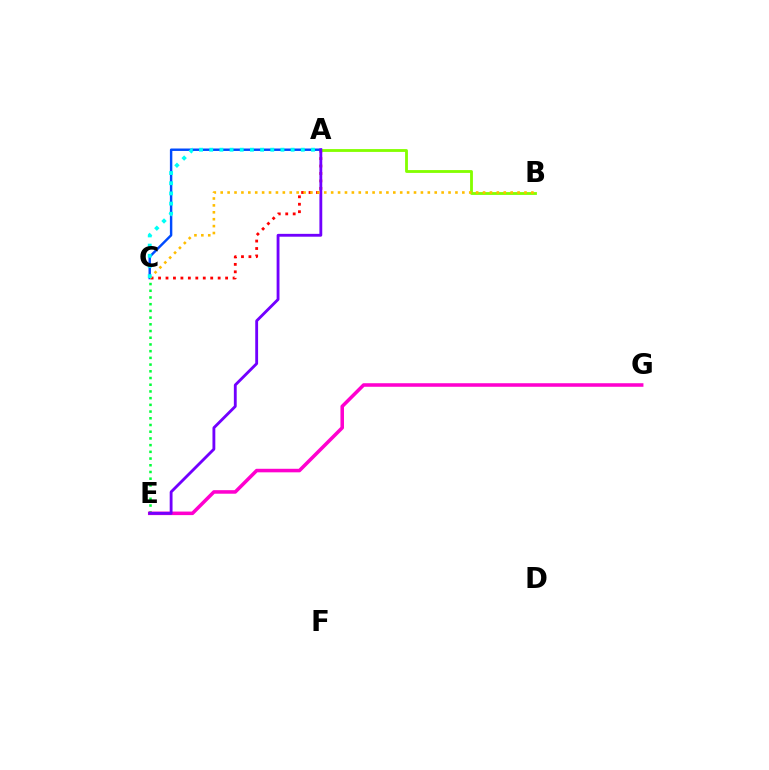{('C', 'E'): [{'color': '#00ff39', 'line_style': 'dotted', 'thickness': 1.82}], ('A', 'C'): [{'color': '#ff0000', 'line_style': 'dotted', 'thickness': 2.02}, {'color': '#004bff', 'line_style': 'solid', 'thickness': 1.75}, {'color': '#00fff6', 'line_style': 'dotted', 'thickness': 2.77}], ('A', 'B'): [{'color': '#84ff00', 'line_style': 'solid', 'thickness': 2.04}], ('E', 'G'): [{'color': '#ff00cf', 'line_style': 'solid', 'thickness': 2.55}], ('A', 'E'): [{'color': '#7200ff', 'line_style': 'solid', 'thickness': 2.05}], ('B', 'C'): [{'color': '#ffbd00', 'line_style': 'dotted', 'thickness': 1.88}]}